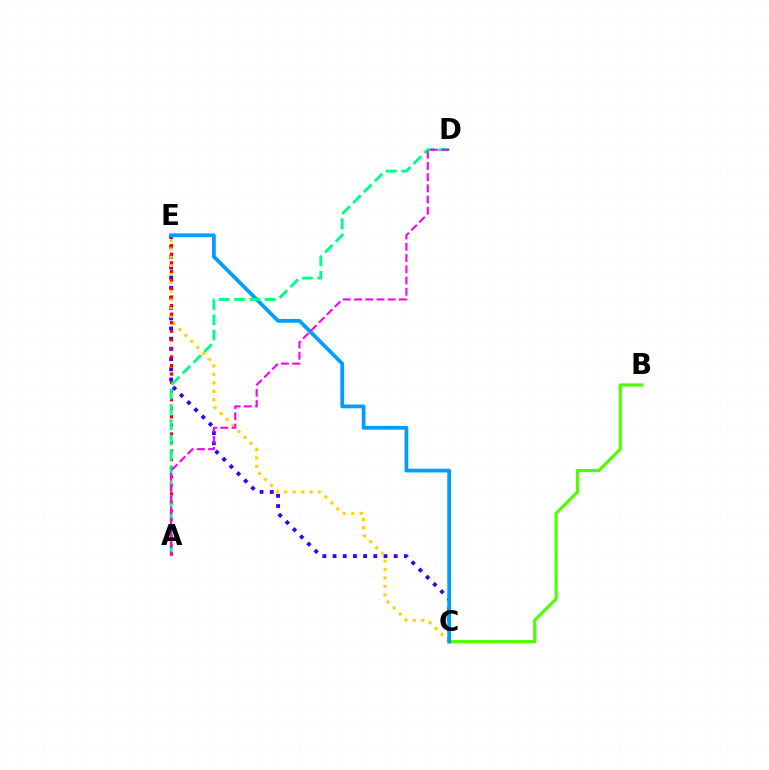{('C', 'E'): [{'color': '#3700ff', 'line_style': 'dotted', 'thickness': 2.77}, {'color': '#ffd500', 'line_style': 'dotted', 'thickness': 2.29}, {'color': '#009eff', 'line_style': 'solid', 'thickness': 2.72}], ('B', 'C'): [{'color': '#4fff00', 'line_style': 'solid', 'thickness': 2.3}], ('A', 'E'): [{'color': '#ff0000', 'line_style': 'dotted', 'thickness': 2.33}], ('A', 'D'): [{'color': '#00ff86', 'line_style': 'dashed', 'thickness': 2.08}, {'color': '#ff00ed', 'line_style': 'dashed', 'thickness': 1.52}]}